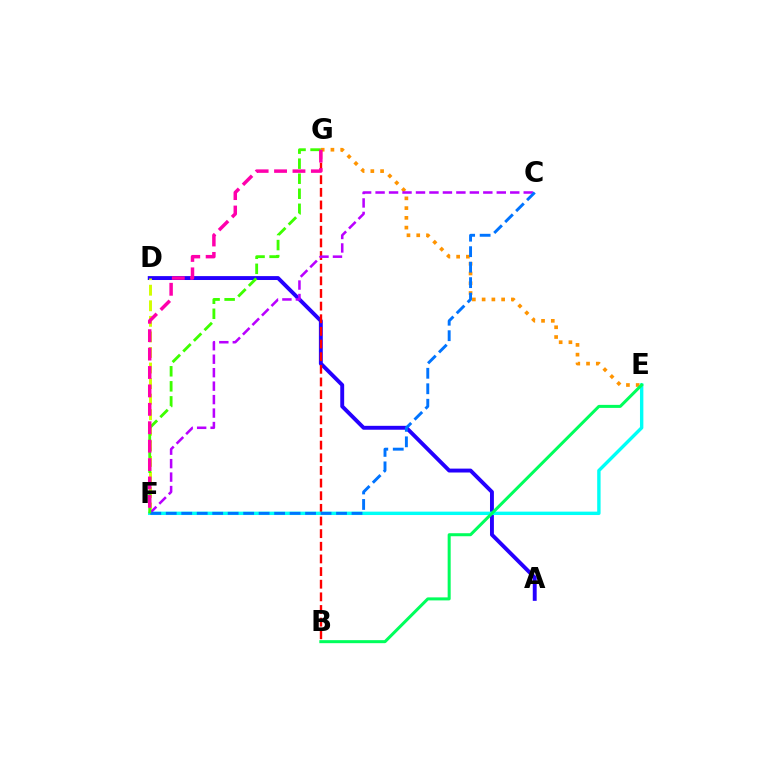{('A', 'D'): [{'color': '#2500ff', 'line_style': 'solid', 'thickness': 2.81}], ('D', 'F'): [{'color': '#d1ff00', 'line_style': 'dashed', 'thickness': 2.11}], ('E', 'G'): [{'color': '#ff9400', 'line_style': 'dotted', 'thickness': 2.65}], ('B', 'G'): [{'color': '#ff0000', 'line_style': 'dashed', 'thickness': 1.72}], ('E', 'F'): [{'color': '#00fff6', 'line_style': 'solid', 'thickness': 2.44}], ('C', 'F'): [{'color': '#b900ff', 'line_style': 'dashed', 'thickness': 1.83}, {'color': '#0074ff', 'line_style': 'dashed', 'thickness': 2.1}], ('F', 'G'): [{'color': '#3dff00', 'line_style': 'dashed', 'thickness': 2.04}, {'color': '#ff00ac', 'line_style': 'dashed', 'thickness': 2.5}], ('B', 'E'): [{'color': '#00ff5c', 'line_style': 'solid', 'thickness': 2.18}]}